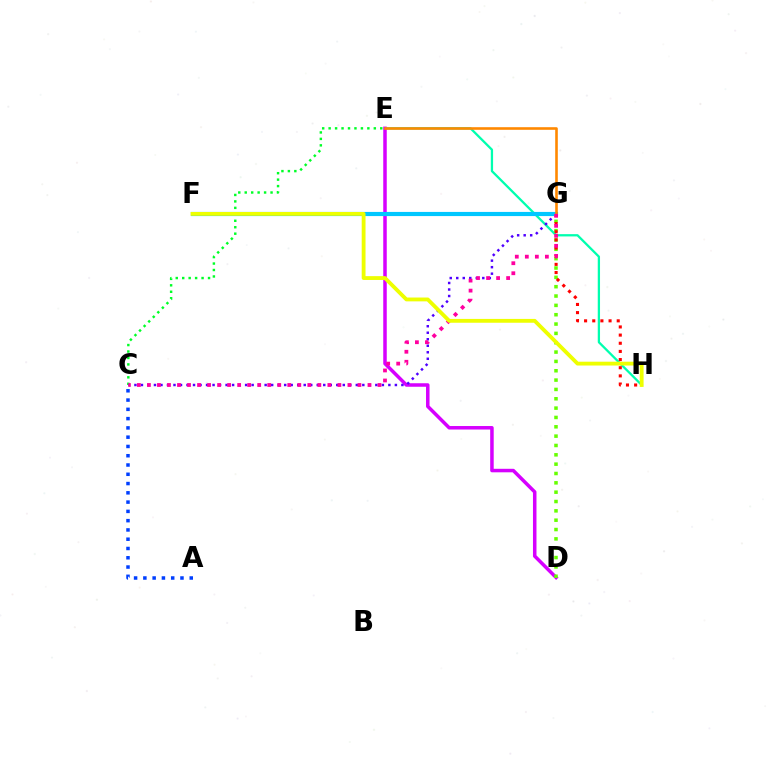{('E', 'H'): [{'color': '#00ffaf', 'line_style': 'solid', 'thickness': 1.64}], ('C', 'E'): [{'color': '#00ff27', 'line_style': 'dotted', 'thickness': 1.75}], ('D', 'E'): [{'color': '#d600ff', 'line_style': 'solid', 'thickness': 2.52}], ('D', 'G'): [{'color': '#66ff00', 'line_style': 'dotted', 'thickness': 2.54}], ('G', 'H'): [{'color': '#ff0000', 'line_style': 'dotted', 'thickness': 2.22}], ('C', 'G'): [{'color': '#4f00ff', 'line_style': 'dotted', 'thickness': 1.77}, {'color': '#ff00a0', 'line_style': 'dotted', 'thickness': 2.72}], ('F', 'G'): [{'color': '#00c7ff', 'line_style': 'solid', 'thickness': 2.99}], ('E', 'G'): [{'color': '#ff8800', 'line_style': 'solid', 'thickness': 1.88}], ('A', 'C'): [{'color': '#003fff', 'line_style': 'dotted', 'thickness': 2.52}], ('F', 'H'): [{'color': '#eeff00', 'line_style': 'solid', 'thickness': 2.76}]}